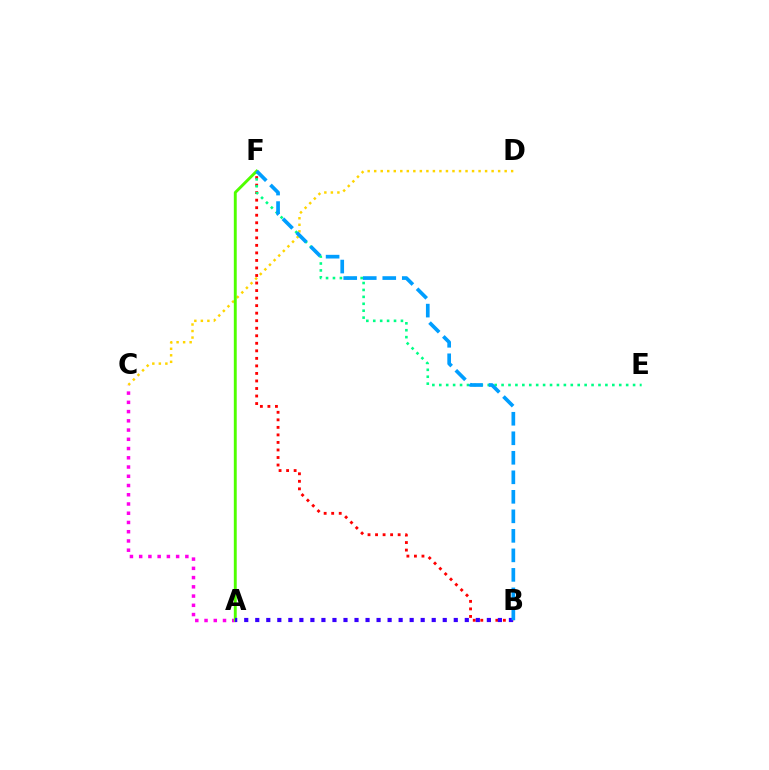{('B', 'F'): [{'color': '#ff0000', 'line_style': 'dotted', 'thickness': 2.05}, {'color': '#009eff', 'line_style': 'dashed', 'thickness': 2.65}], ('C', 'D'): [{'color': '#ffd500', 'line_style': 'dotted', 'thickness': 1.77}], ('E', 'F'): [{'color': '#00ff86', 'line_style': 'dotted', 'thickness': 1.88}], ('A', 'C'): [{'color': '#ff00ed', 'line_style': 'dotted', 'thickness': 2.51}], ('A', 'F'): [{'color': '#4fff00', 'line_style': 'solid', 'thickness': 2.09}], ('A', 'B'): [{'color': '#3700ff', 'line_style': 'dotted', 'thickness': 3.0}]}